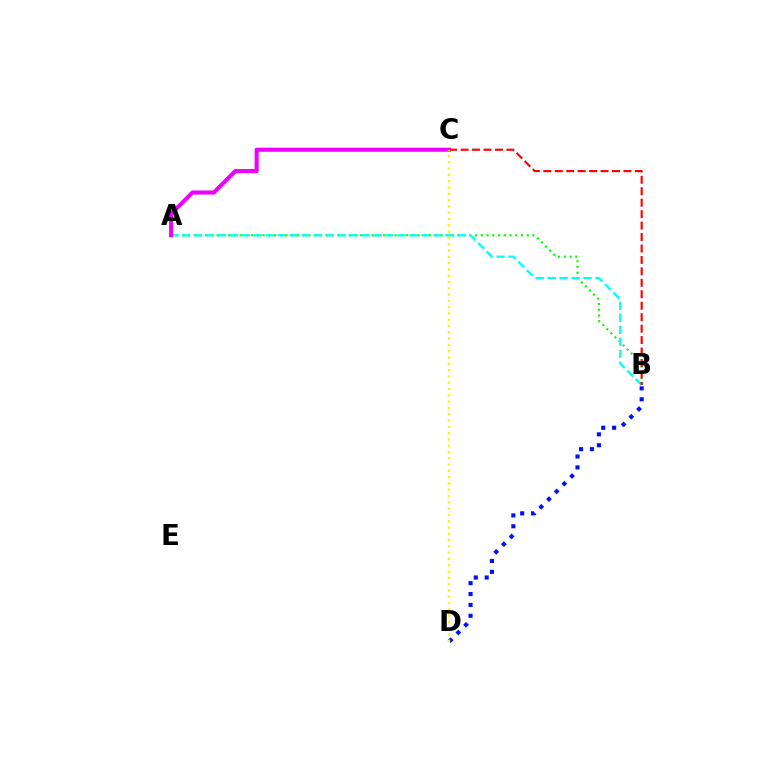{('A', 'B'): [{'color': '#08ff00', 'line_style': 'dotted', 'thickness': 1.56}, {'color': '#00fff6', 'line_style': 'dashed', 'thickness': 1.63}], ('A', 'C'): [{'color': '#ee00ff', 'line_style': 'solid', 'thickness': 2.94}], ('B', 'D'): [{'color': '#0010ff', 'line_style': 'dotted', 'thickness': 2.96}], ('B', 'C'): [{'color': '#ff0000', 'line_style': 'dashed', 'thickness': 1.56}], ('C', 'D'): [{'color': '#fcf500', 'line_style': 'dotted', 'thickness': 1.71}]}